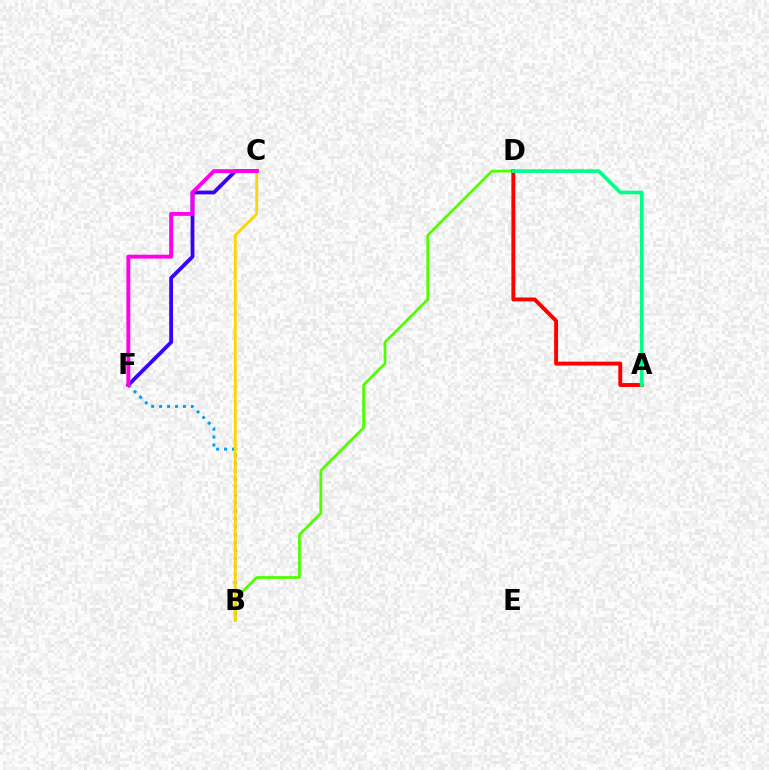{('B', 'D'): [{'color': '#4fff00', 'line_style': 'solid', 'thickness': 1.99}], ('A', 'D'): [{'color': '#ff0000', 'line_style': 'solid', 'thickness': 2.82}, {'color': '#00ff86', 'line_style': 'solid', 'thickness': 2.61}], ('C', 'F'): [{'color': '#3700ff', 'line_style': 'solid', 'thickness': 2.72}, {'color': '#ff00ed', 'line_style': 'solid', 'thickness': 2.79}], ('B', 'F'): [{'color': '#009eff', 'line_style': 'dotted', 'thickness': 2.16}], ('B', 'C'): [{'color': '#ffd500', 'line_style': 'solid', 'thickness': 2.02}]}